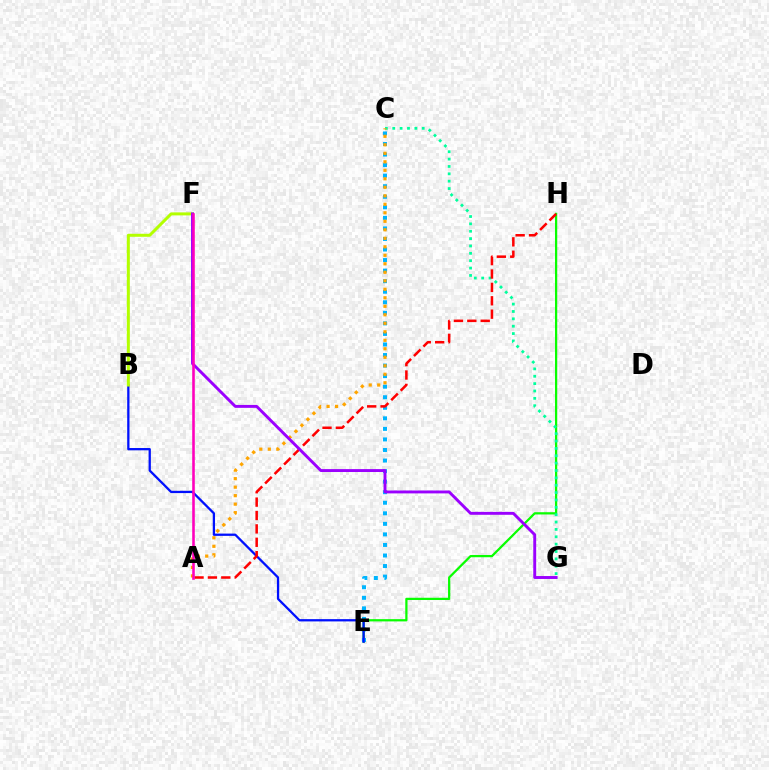{('E', 'H'): [{'color': '#08ff00', 'line_style': 'solid', 'thickness': 1.62}], ('C', 'G'): [{'color': '#00ff9d', 'line_style': 'dotted', 'thickness': 2.0}], ('C', 'E'): [{'color': '#00b5ff', 'line_style': 'dotted', 'thickness': 2.87}], ('B', 'E'): [{'color': '#0010ff', 'line_style': 'solid', 'thickness': 1.64}], ('B', 'F'): [{'color': '#b3ff00', 'line_style': 'solid', 'thickness': 2.16}], ('A', 'H'): [{'color': '#ff0000', 'line_style': 'dashed', 'thickness': 1.82}], ('A', 'C'): [{'color': '#ffa500', 'line_style': 'dotted', 'thickness': 2.31}], ('F', 'G'): [{'color': '#9b00ff', 'line_style': 'solid', 'thickness': 2.1}], ('A', 'F'): [{'color': '#ff00bd', 'line_style': 'solid', 'thickness': 1.86}]}